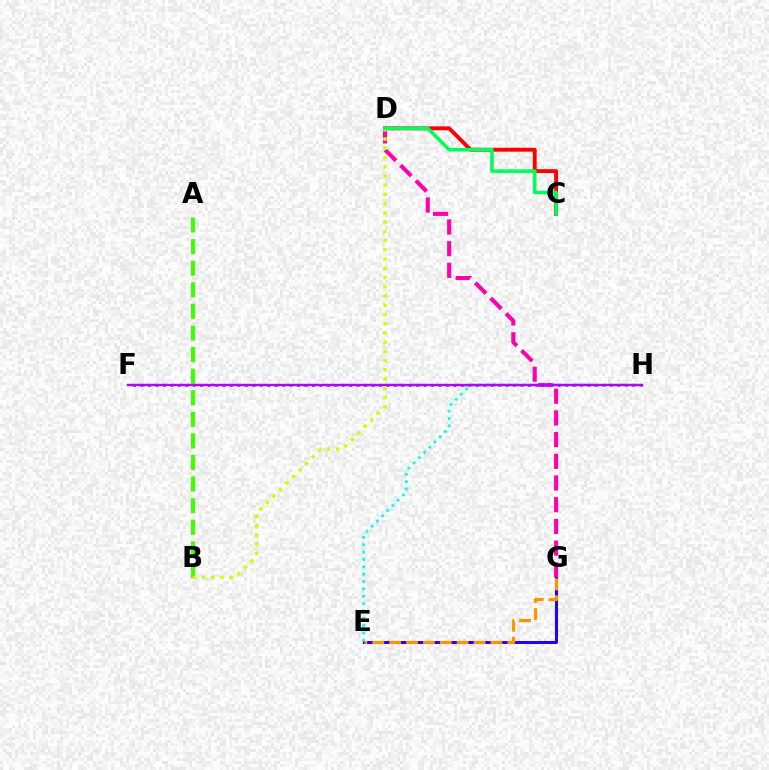{('E', 'G'): [{'color': '#2500ff', 'line_style': 'solid', 'thickness': 2.18}, {'color': '#ff9400', 'line_style': 'dashed', 'thickness': 2.29}], ('F', 'H'): [{'color': '#0074ff', 'line_style': 'dotted', 'thickness': 2.02}, {'color': '#b900ff', 'line_style': 'solid', 'thickness': 1.75}], ('A', 'B'): [{'color': '#3dff00', 'line_style': 'dashed', 'thickness': 2.93}], ('D', 'G'): [{'color': '#ff00ac', 'line_style': 'dashed', 'thickness': 2.95}], ('C', 'D'): [{'color': '#ff0000', 'line_style': 'solid', 'thickness': 2.81}, {'color': '#00ff5c', 'line_style': 'solid', 'thickness': 2.56}], ('E', 'H'): [{'color': '#00fff6', 'line_style': 'dotted', 'thickness': 2.0}], ('B', 'D'): [{'color': '#d1ff00', 'line_style': 'dotted', 'thickness': 2.51}]}